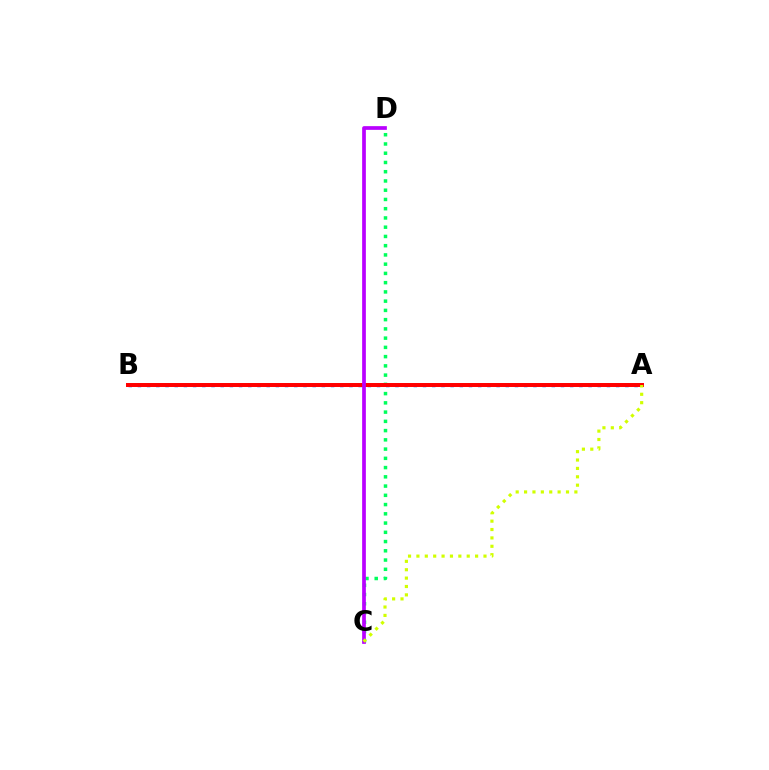{('C', 'D'): [{'color': '#00ff5c', 'line_style': 'dotted', 'thickness': 2.51}, {'color': '#b900ff', 'line_style': 'solid', 'thickness': 2.67}], ('A', 'B'): [{'color': '#0074ff', 'line_style': 'dotted', 'thickness': 2.5}, {'color': '#ff0000', 'line_style': 'solid', 'thickness': 2.86}], ('A', 'C'): [{'color': '#d1ff00', 'line_style': 'dotted', 'thickness': 2.28}]}